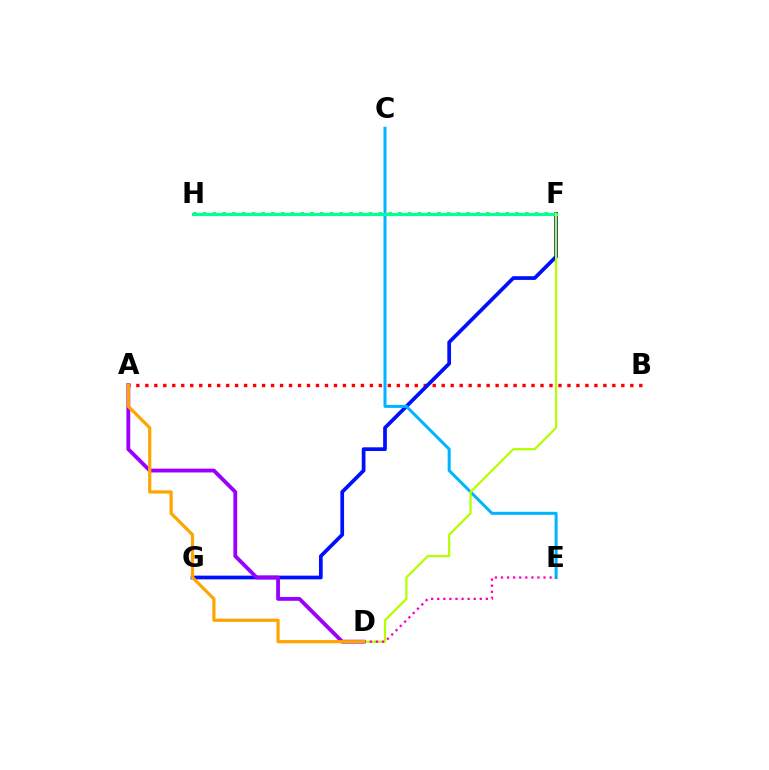{('A', 'B'): [{'color': '#ff0000', 'line_style': 'dotted', 'thickness': 2.44}], ('F', 'G'): [{'color': '#0010ff', 'line_style': 'solid', 'thickness': 2.68}], ('F', 'H'): [{'color': '#08ff00', 'line_style': 'dotted', 'thickness': 2.65}, {'color': '#00ff9d', 'line_style': 'solid', 'thickness': 2.24}], ('A', 'D'): [{'color': '#9b00ff', 'line_style': 'solid', 'thickness': 2.76}, {'color': '#ffa500', 'line_style': 'solid', 'thickness': 2.3}], ('C', 'E'): [{'color': '#00b5ff', 'line_style': 'solid', 'thickness': 2.17}], ('D', 'F'): [{'color': '#b3ff00', 'line_style': 'solid', 'thickness': 1.59}], ('D', 'E'): [{'color': '#ff00bd', 'line_style': 'dotted', 'thickness': 1.65}]}